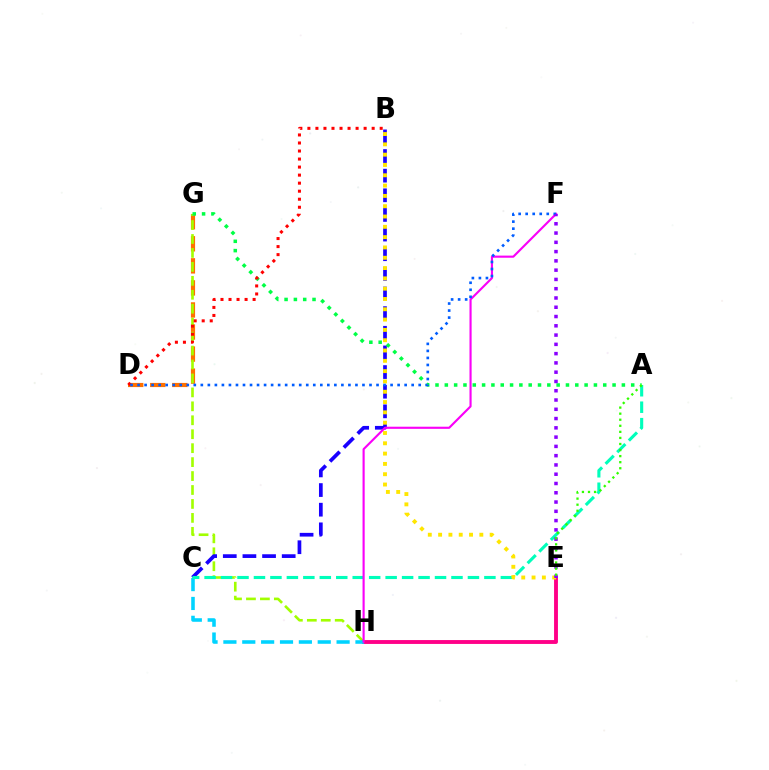{('D', 'G'): [{'color': '#ff7000', 'line_style': 'dashed', 'thickness': 3.0}], ('E', 'H'): [{'color': '#ff0088', 'line_style': 'solid', 'thickness': 2.79}], ('G', 'H'): [{'color': '#a2ff00', 'line_style': 'dashed', 'thickness': 1.89}], ('B', 'C'): [{'color': '#1900ff', 'line_style': 'dashed', 'thickness': 2.67}], ('C', 'H'): [{'color': '#00d3ff', 'line_style': 'dashed', 'thickness': 2.56}], ('A', 'C'): [{'color': '#00ffbb', 'line_style': 'dashed', 'thickness': 2.24}], ('F', 'H'): [{'color': '#fa00f9', 'line_style': 'solid', 'thickness': 1.54}], ('A', 'G'): [{'color': '#00ff45', 'line_style': 'dotted', 'thickness': 2.53}], ('B', 'E'): [{'color': '#ffe600', 'line_style': 'dotted', 'thickness': 2.8}], ('B', 'D'): [{'color': '#ff0000', 'line_style': 'dotted', 'thickness': 2.18}], ('D', 'F'): [{'color': '#005dff', 'line_style': 'dotted', 'thickness': 1.91}], ('E', 'F'): [{'color': '#8a00ff', 'line_style': 'dotted', 'thickness': 2.52}], ('A', 'E'): [{'color': '#31ff00', 'line_style': 'dotted', 'thickness': 1.65}]}